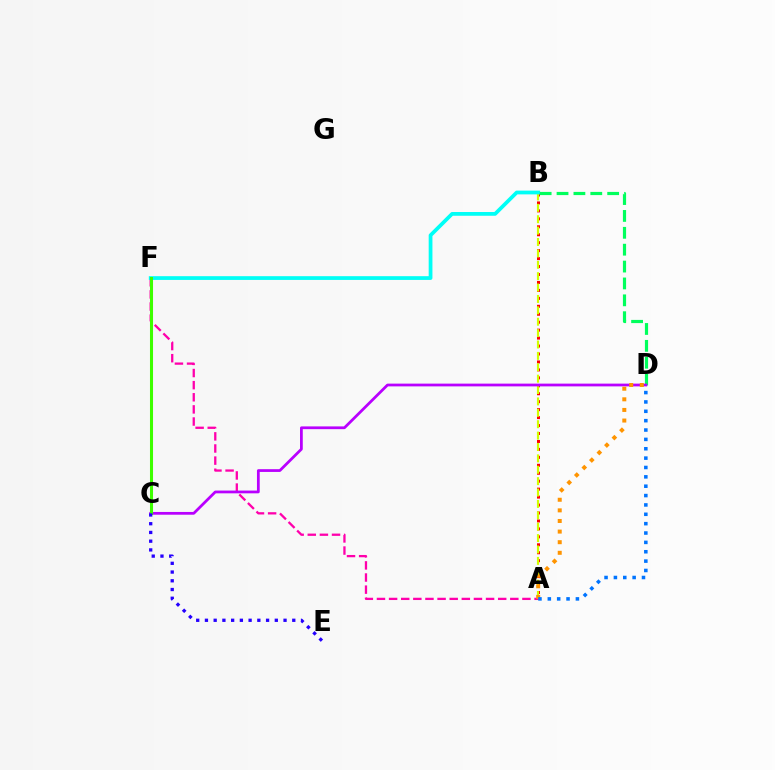{('A', 'B'): [{'color': '#ff0000', 'line_style': 'dotted', 'thickness': 2.16}, {'color': '#d1ff00', 'line_style': 'dashed', 'thickness': 1.55}], ('A', 'F'): [{'color': '#ff00ac', 'line_style': 'dashed', 'thickness': 1.65}], ('B', 'F'): [{'color': '#00fff6', 'line_style': 'solid', 'thickness': 2.7}], ('B', 'D'): [{'color': '#00ff5c', 'line_style': 'dashed', 'thickness': 2.29}], ('C', 'D'): [{'color': '#b900ff', 'line_style': 'solid', 'thickness': 1.99}], ('A', 'D'): [{'color': '#ff9400', 'line_style': 'dotted', 'thickness': 2.88}, {'color': '#0074ff', 'line_style': 'dotted', 'thickness': 2.54}], ('C', 'F'): [{'color': '#3dff00', 'line_style': 'solid', 'thickness': 2.19}], ('C', 'E'): [{'color': '#2500ff', 'line_style': 'dotted', 'thickness': 2.37}]}